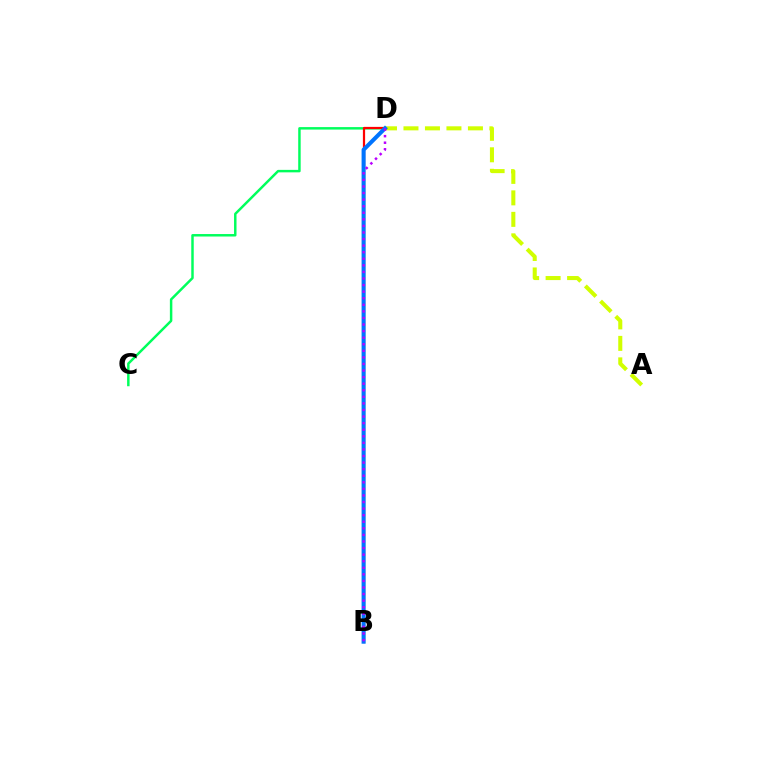{('C', 'D'): [{'color': '#00ff5c', 'line_style': 'solid', 'thickness': 1.78}], ('A', 'D'): [{'color': '#d1ff00', 'line_style': 'dashed', 'thickness': 2.92}], ('B', 'D'): [{'color': '#ff0000', 'line_style': 'solid', 'thickness': 1.6}, {'color': '#0074ff', 'line_style': 'solid', 'thickness': 2.92}, {'color': '#b900ff', 'line_style': 'dotted', 'thickness': 1.79}]}